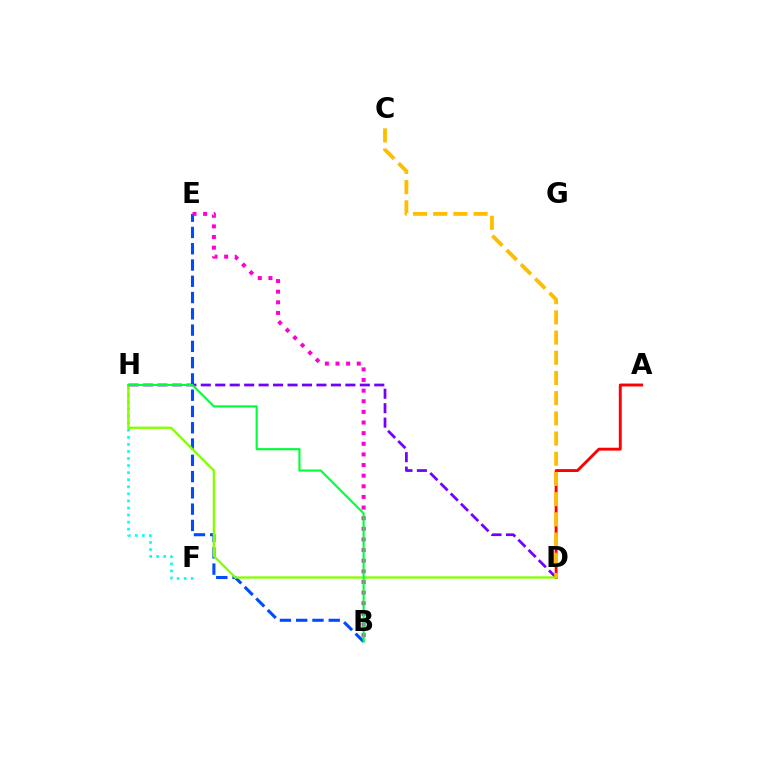{('B', 'E'): [{'color': '#004bff', 'line_style': 'dashed', 'thickness': 2.21}, {'color': '#ff00cf', 'line_style': 'dotted', 'thickness': 2.89}], ('D', 'H'): [{'color': '#7200ff', 'line_style': 'dashed', 'thickness': 1.96}, {'color': '#84ff00', 'line_style': 'solid', 'thickness': 1.66}], ('A', 'D'): [{'color': '#ff0000', 'line_style': 'solid', 'thickness': 2.09}], ('F', 'H'): [{'color': '#00fff6', 'line_style': 'dotted', 'thickness': 1.92}], ('B', 'H'): [{'color': '#00ff39', 'line_style': 'solid', 'thickness': 1.54}], ('C', 'D'): [{'color': '#ffbd00', 'line_style': 'dashed', 'thickness': 2.74}]}